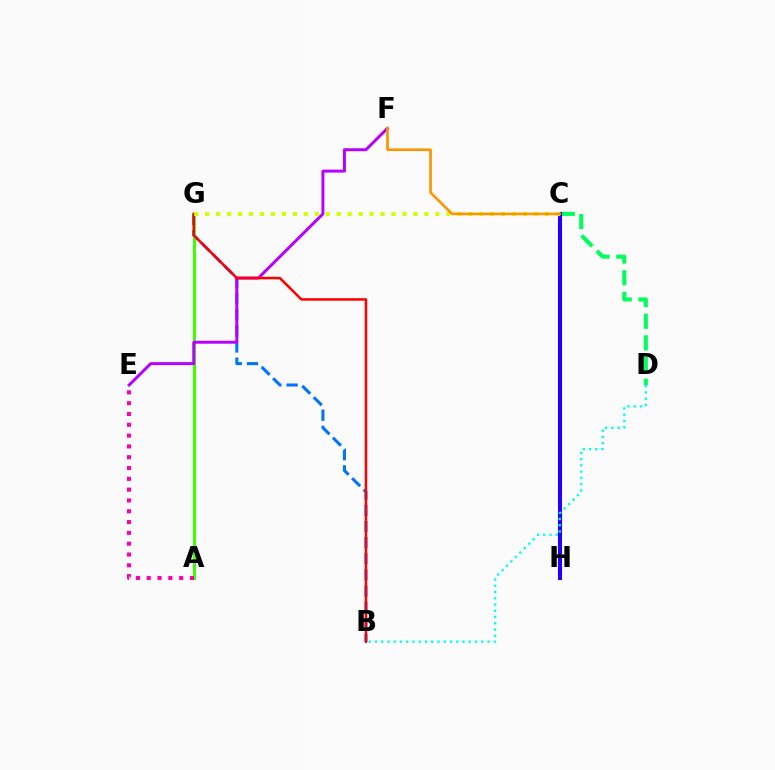{('B', 'G'): [{'color': '#0074ff', 'line_style': 'dashed', 'thickness': 2.19}, {'color': '#ff0000', 'line_style': 'solid', 'thickness': 1.81}], ('A', 'G'): [{'color': '#3dff00', 'line_style': 'solid', 'thickness': 2.18}], ('E', 'F'): [{'color': '#b900ff', 'line_style': 'solid', 'thickness': 2.13}], ('A', 'E'): [{'color': '#ff00ac', 'line_style': 'dotted', 'thickness': 2.94}], ('C', 'D'): [{'color': '#00ff5c', 'line_style': 'dashed', 'thickness': 2.94}], ('C', 'H'): [{'color': '#2500ff', 'line_style': 'solid', 'thickness': 2.93}], ('C', 'G'): [{'color': '#d1ff00', 'line_style': 'dotted', 'thickness': 2.98}], ('C', 'F'): [{'color': '#ff9400', 'line_style': 'solid', 'thickness': 1.91}], ('B', 'D'): [{'color': '#00fff6', 'line_style': 'dotted', 'thickness': 1.7}]}